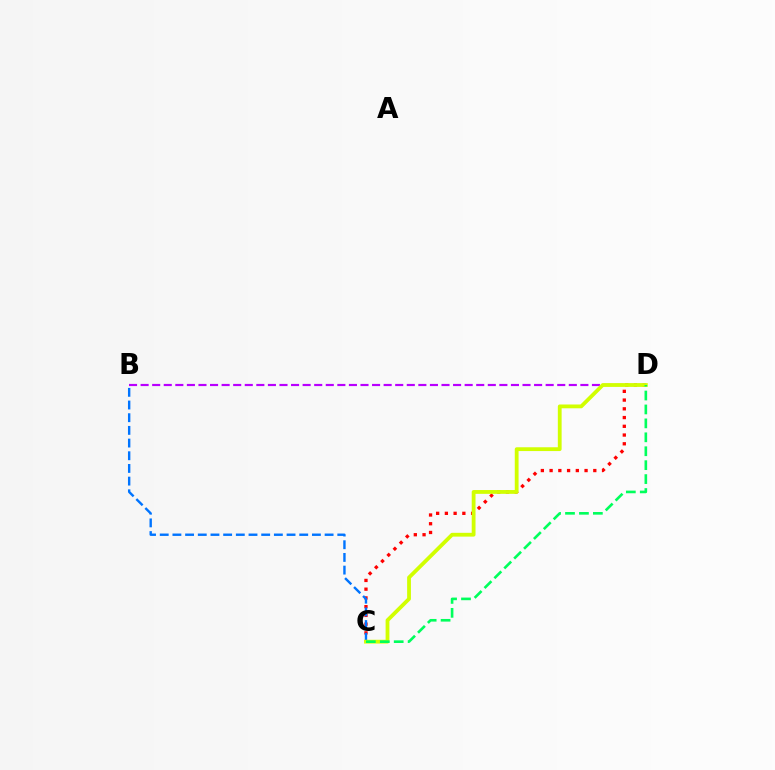{('C', 'D'): [{'color': '#ff0000', 'line_style': 'dotted', 'thickness': 2.37}, {'color': '#d1ff00', 'line_style': 'solid', 'thickness': 2.74}, {'color': '#00ff5c', 'line_style': 'dashed', 'thickness': 1.89}], ('B', 'C'): [{'color': '#0074ff', 'line_style': 'dashed', 'thickness': 1.72}], ('B', 'D'): [{'color': '#b900ff', 'line_style': 'dashed', 'thickness': 1.57}]}